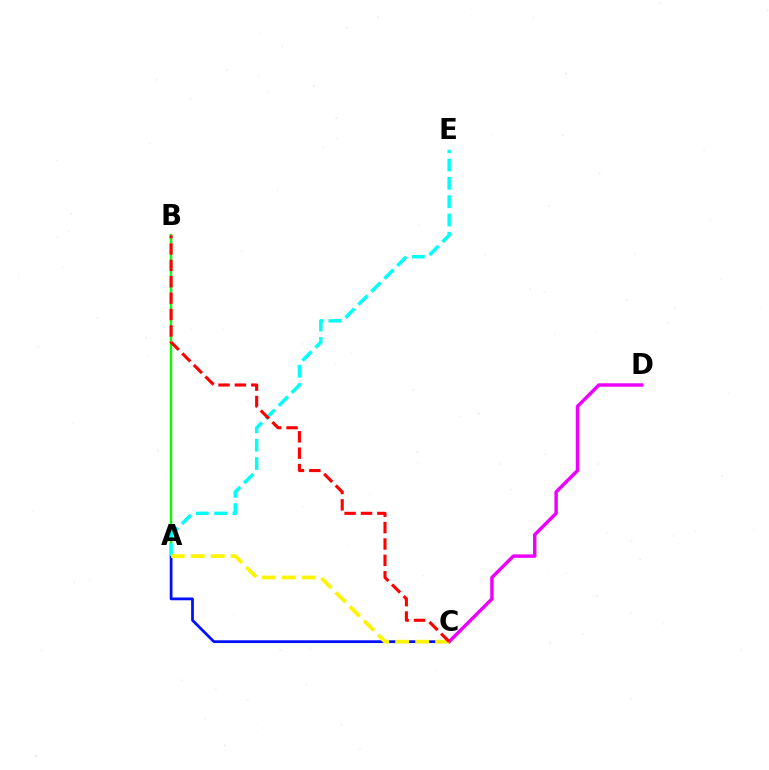{('A', 'B'): [{'color': '#08ff00', 'line_style': 'solid', 'thickness': 1.75}], ('A', 'C'): [{'color': '#0010ff', 'line_style': 'solid', 'thickness': 1.99}, {'color': '#fcf500', 'line_style': 'dashed', 'thickness': 2.72}], ('A', 'E'): [{'color': '#00fff6', 'line_style': 'dashed', 'thickness': 2.49}], ('C', 'D'): [{'color': '#ee00ff', 'line_style': 'solid', 'thickness': 2.48}], ('B', 'C'): [{'color': '#ff0000', 'line_style': 'dashed', 'thickness': 2.23}]}